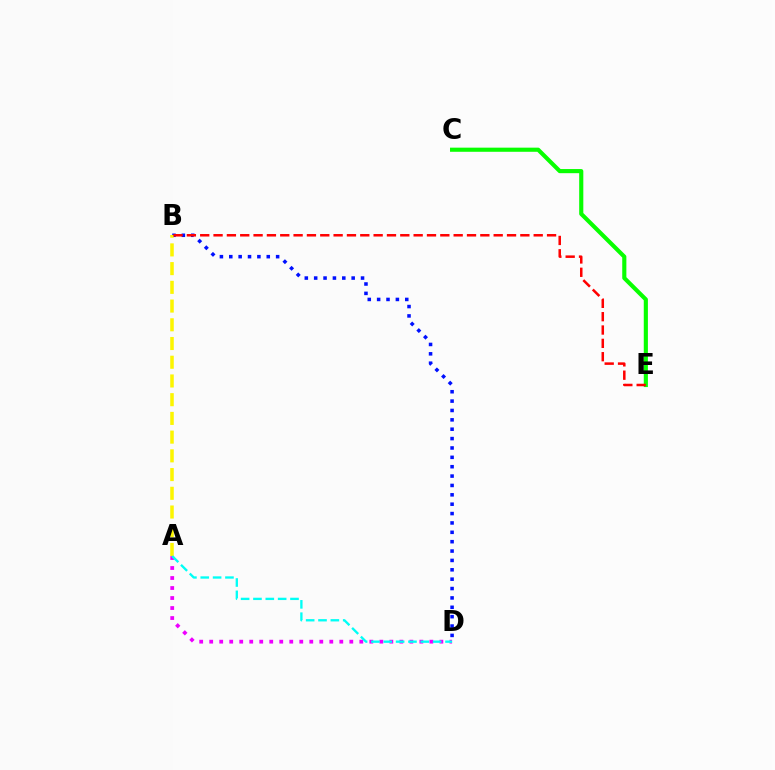{('C', 'E'): [{'color': '#08ff00', 'line_style': 'solid', 'thickness': 2.97}], ('A', 'D'): [{'color': '#ee00ff', 'line_style': 'dotted', 'thickness': 2.72}, {'color': '#00fff6', 'line_style': 'dashed', 'thickness': 1.68}], ('B', 'D'): [{'color': '#0010ff', 'line_style': 'dotted', 'thickness': 2.55}], ('A', 'B'): [{'color': '#fcf500', 'line_style': 'dashed', 'thickness': 2.54}], ('B', 'E'): [{'color': '#ff0000', 'line_style': 'dashed', 'thickness': 1.81}]}